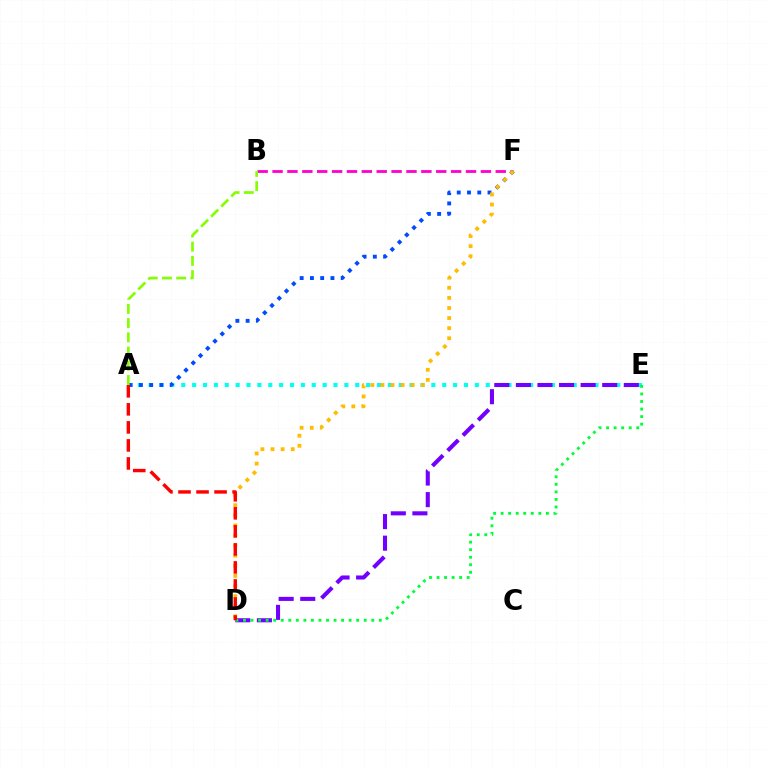{('B', 'F'): [{'color': '#ff00cf', 'line_style': 'dashed', 'thickness': 2.02}], ('A', 'E'): [{'color': '#00fff6', 'line_style': 'dotted', 'thickness': 2.95}], ('D', 'E'): [{'color': '#7200ff', 'line_style': 'dashed', 'thickness': 2.93}, {'color': '#00ff39', 'line_style': 'dotted', 'thickness': 2.05}], ('A', 'F'): [{'color': '#004bff', 'line_style': 'dotted', 'thickness': 2.79}], ('D', 'F'): [{'color': '#ffbd00', 'line_style': 'dotted', 'thickness': 2.74}], ('A', 'B'): [{'color': '#84ff00', 'line_style': 'dashed', 'thickness': 1.93}], ('A', 'D'): [{'color': '#ff0000', 'line_style': 'dashed', 'thickness': 2.45}]}